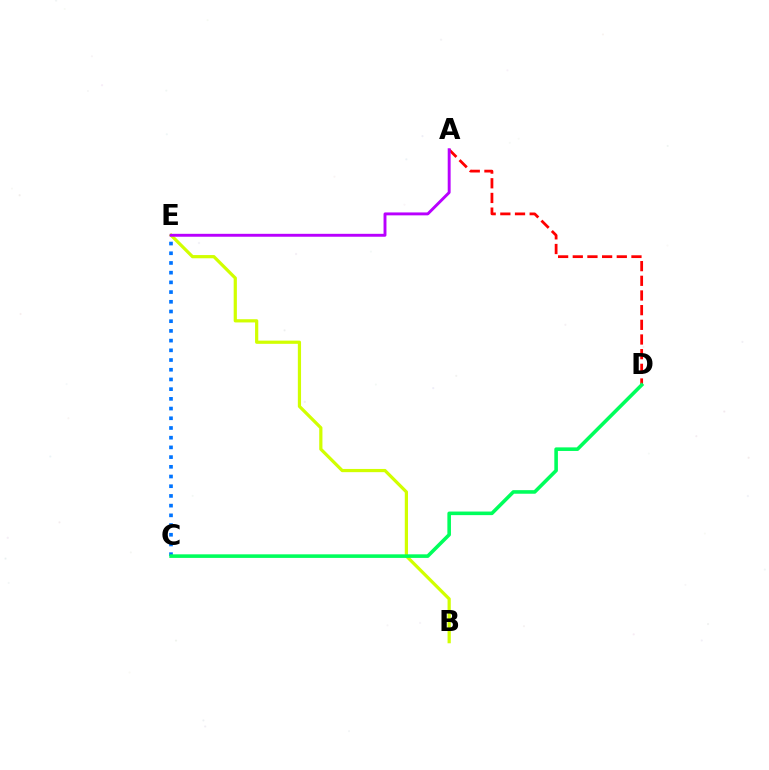{('A', 'D'): [{'color': '#ff0000', 'line_style': 'dashed', 'thickness': 1.99}], ('C', 'E'): [{'color': '#0074ff', 'line_style': 'dotted', 'thickness': 2.64}], ('B', 'E'): [{'color': '#d1ff00', 'line_style': 'solid', 'thickness': 2.31}], ('C', 'D'): [{'color': '#00ff5c', 'line_style': 'solid', 'thickness': 2.58}], ('A', 'E'): [{'color': '#b900ff', 'line_style': 'solid', 'thickness': 2.1}]}